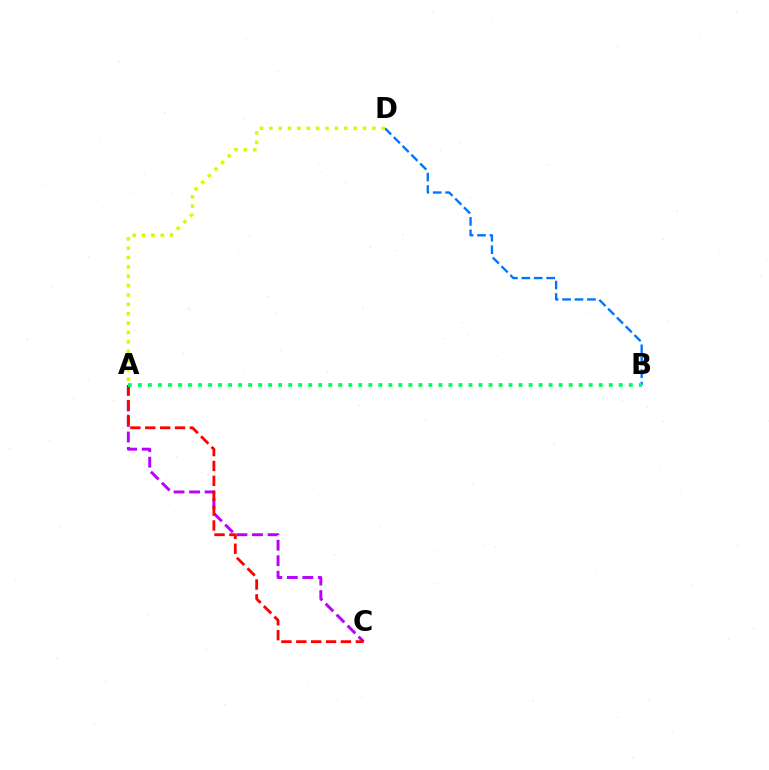{('B', 'D'): [{'color': '#0074ff', 'line_style': 'dashed', 'thickness': 1.69}], ('A', 'C'): [{'color': '#b900ff', 'line_style': 'dashed', 'thickness': 2.11}, {'color': '#ff0000', 'line_style': 'dashed', 'thickness': 2.02}], ('A', 'D'): [{'color': '#d1ff00', 'line_style': 'dotted', 'thickness': 2.54}], ('A', 'B'): [{'color': '#00ff5c', 'line_style': 'dotted', 'thickness': 2.72}]}